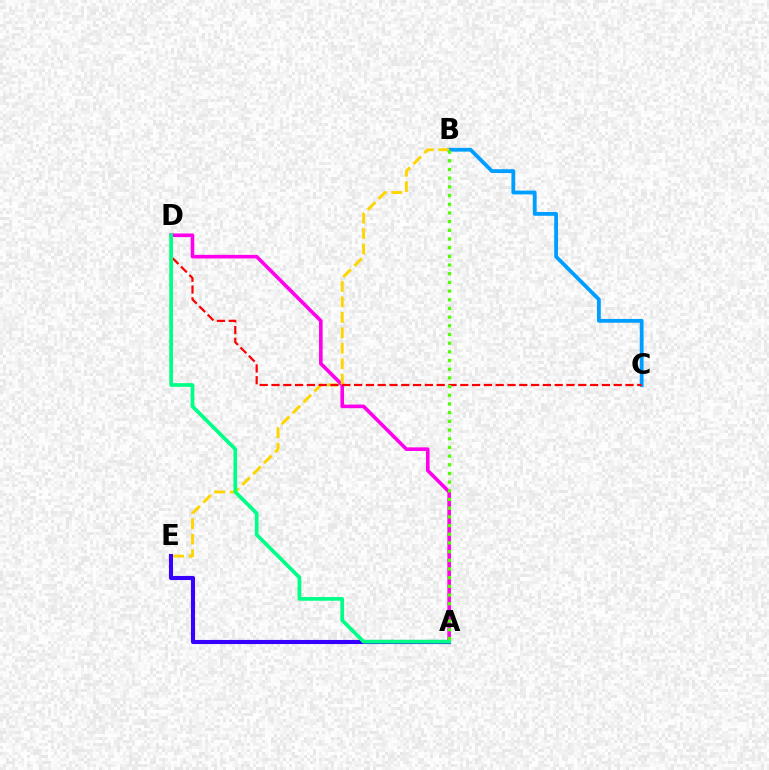{('B', 'C'): [{'color': '#009eff', 'line_style': 'solid', 'thickness': 2.74}], ('A', 'D'): [{'color': '#ff00ed', 'line_style': 'solid', 'thickness': 2.6}, {'color': '#00ff86', 'line_style': 'solid', 'thickness': 2.68}], ('B', 'E'): [{'color': '#ffd500', 'line_style': 'dashed', 'thickness': 2.1}], ('A', 'E'): [{'color': '#3700ff', 'line_style': 'solid', 'thickness': 2.96}], ('C', 'D'): [{'color': '#ff0000', 'line_style': 'dashed', 'thickness': 1.6}], ('A', 'B'): [{'color': '#4fff00', 'line_style': 'dotted', 'thickness': 2.36}]}